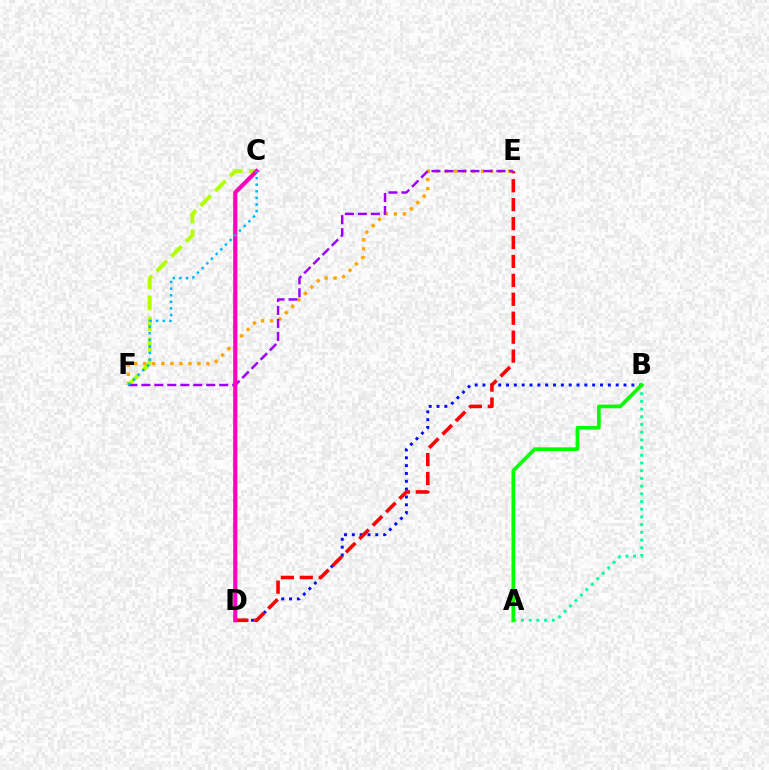{('B', 'D'): [{'color': '#0010ff', 'line_style': 'dotted', 'thickness': 2.13}], ('E', 'F'): [{'color': '#ffa500', 'line_style': 'dotted', 'thickness': 2.45}, {'color': '#9b00ff', 'line_style': 'dashed', 'thickness': 1.76}], ('D', 'E'): [{'color': '#ff0000', 'line_style': 'dashed', 'thickness': 2.57}], ('C', 'F'): [{'color': '#b3ff00', 'line_style': 'dashed', 'thickness': 2.84}, {'color': '#00b5ff', 'line_style': 'dotted', 'thickness': 1.79}], ('A', 'B'): [{'color': '#00ff9d', 'line_style': 'dotted', 'thickness': 2.09}, {'color': '#08ff00', 'line_style': 'solid', 'thickness': 2.65}], ('C', 'D'): [{'color': '#ff00bd', 'line_style': 'solid', 'thickness': 3.0}]}